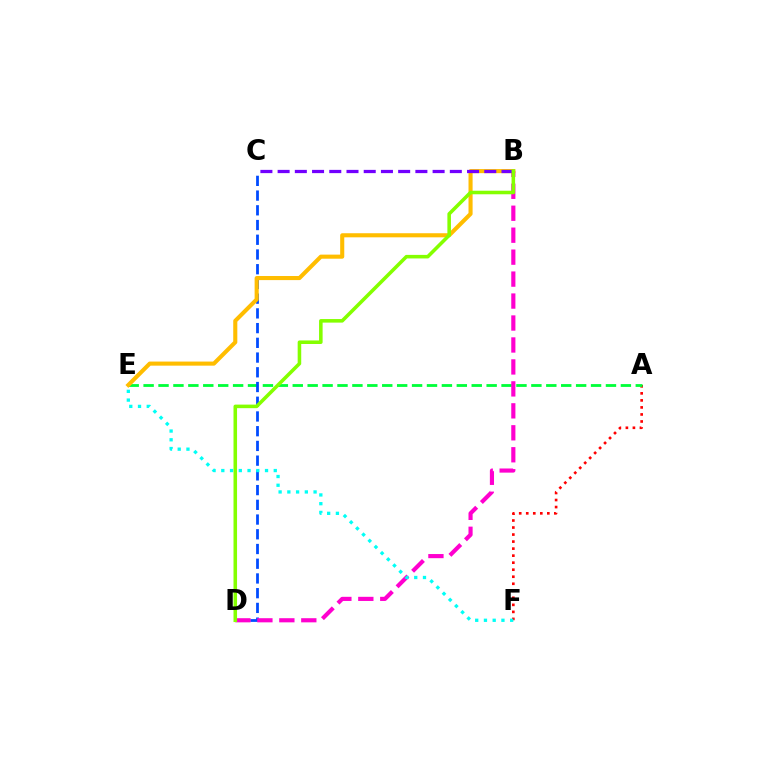{('A', 'F'): [{'color': '#ff0000', 'line_style': 'dotted', 'thickness': 1.91}], ('A', 'E'): [{'color': '#00ff39', 'line_style': 'dashed', 'thickness': 2.03}], ('C', 'D'): [{'color': '#004bff', 'line_style': 'dashed', 'thickness': 2.0}], ('B', 'D'): [{'color': '#ff00cf', 'line_style': 'dashed', 'thickness': 2.98}, {'color': '#84ff00', 'line_style': 'solid', 'thickness': 2.56}], ('B', 'E'): [{'color': '#ffbd00', 'line_style': 'solid', 'thickness': 2.94}], ('B', 'C'): [{'color': '#7200ff', 'line_style': 'dashed', 'thickness': 2.34}], ('E', 'F'): [{'color': '#00fff6', 'line_style': 'dotted', 'thickness': 2.38}]}